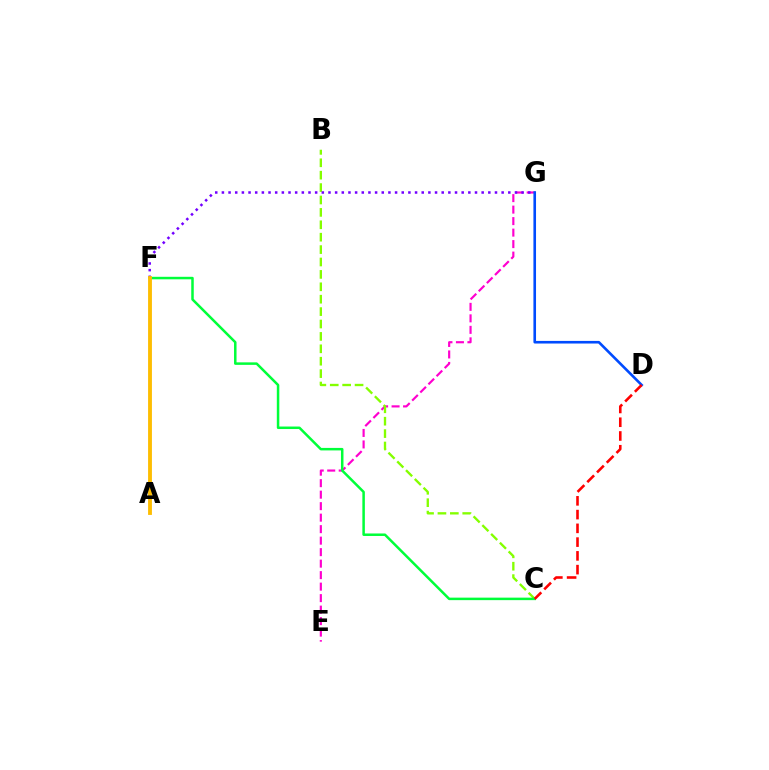{('E', 'G'): [{'color': '#ff00cf', 'line_style': 'dashed', 'thickness': 1.56}], ('A', 'F'): [{'color': '#00fff6', 'line_style': 'solid', 'thickness': 1.61}, {'color': '#ffbd00', 'line_style': 'solid', 'thickness': 2.76}], ('B', 'C'): [{'color': '#84ff00', 'line_style': 'dashed', 'thickness': 1.68}], ('F', 'G'): [{'color': '#7200ff', 'line_style': 'dotted', 'thickness': 1.81}], ('D', 'G'): [{'color': '#004bff', 'line_style': 'solid', 'thickness': 1.88}], ('C', 'F'): [{'color': '#00ff39', 'line_style': 'solid', 'thickness': 1.8}], ('C', 'D'): [{'color': '#ff0000', 'line_style': 'dashed', 'thickness': 1.87}]}